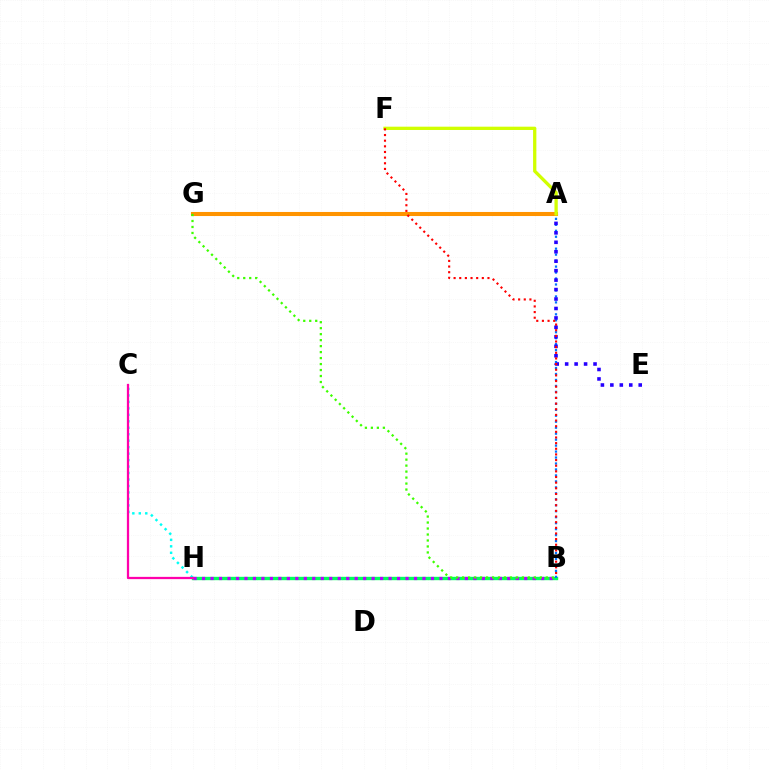{('B', 'H'): [{'color': '#00ff5c', 'line_style': 'solid', 'thickness': 2.43}, {'color': '#b900ff', 'line_style': 'dotted', 'thickness': 2.3}], ('A', 'B'): [{'color': '#0074ff', 'line_style': 'dotted', 'thickness': 1.62}], ('A', 'E'): [{'color': '#2500ff', 'line_style': 'dotted', 'thickness': 2.57}], ('A', 'G'): [{'color': '#ff9400', 'line_style': 'solid', 'thickness': 2.93}], ('C', 'H'): [{'color': '#00fff6', 'line_style': 'dotted', 'thickness': 1.76}, {'color': '#ff00ac', 'line_style': 'solid', 'thickness': 1.62}], ('A', 'F'): [{'color': '#d1ff00', 'line_style': 'solid', 'thickness': 2.37}], ('B', 'F'): [{'color': '#ff0000', 'line_style': 'dotted', 'thickness': 1.53}], ('B', 'G'): [{'color': '#3dff00', 'line_style': 'dotted', 'thickness': 1.62}]}